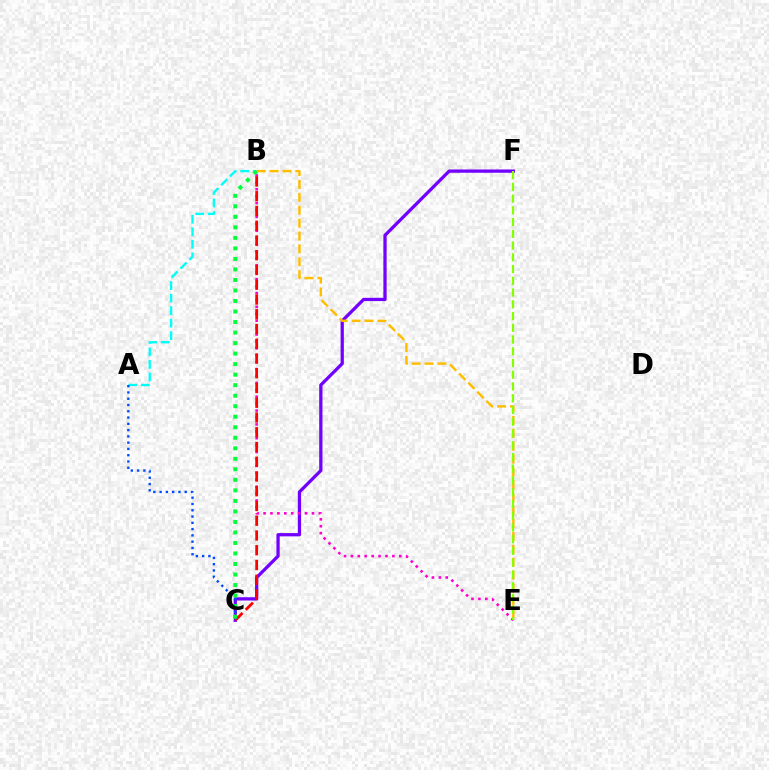{('C', 'F'): [{'color': '#7200ff', 'line_style': 'solid', 'thickness': 2.35}], ('B', 'E'): [{'color': '#ff00cf', 'line_style': 'dotted', 'thickness': 1.88}, {'color': '#ffbd00', 'line_style': 'dashed', 'thickness': 1.75}], ('B', 'C'): [{'color': '#ff0000', 'line_style': 'dashed', 'thickness': 2.0}, {'color': '#00ff39', 'line_style': 'dotted', 'thickness': 2.86}], ('A', 'B'): [{'color': '#00fff6', 'line_style': 'dashed', 'thickness': 1.7}], ('E', 'F'): [{'color': '#84ff00', 'line_style': 'dashed', 'thickness': 1.6}], ('A', 'C'): [{'color': '#004bff', 'line_style': 'dotted', 'thickness': 1.7}]}